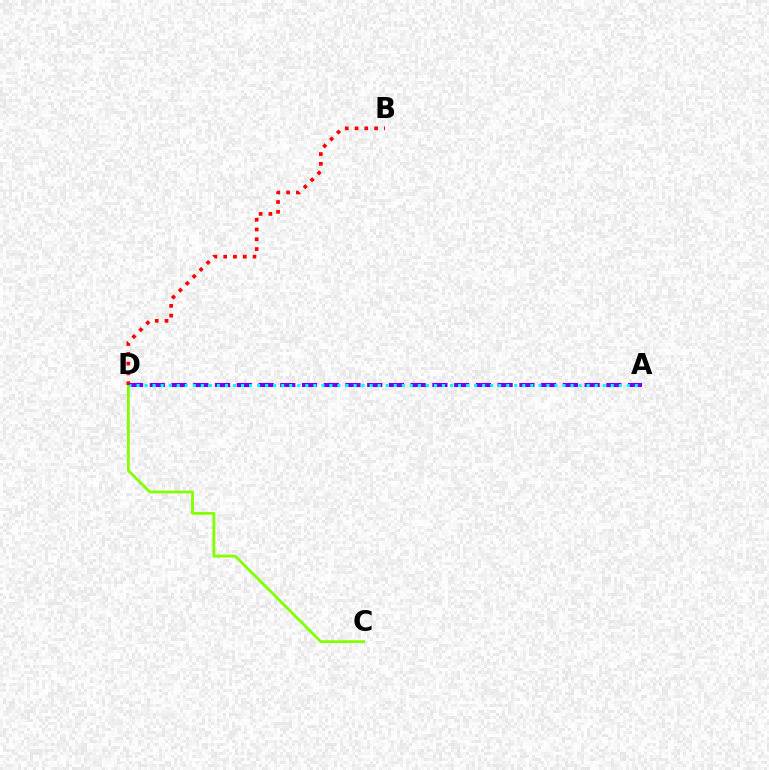{('A', 'D'): [{'color': '#7200ff', 'line_style': 'dashed', 'thickness': 2.95}, {'color': '#00fff6', 'line_style': 'dotted', 'thickness': 2.18}], ('C', 'D'): [{'color': '#84ff00', 'line_style': 'solid', 'thickness': 2.04}], ('B', 'D'): [{'color': '#ff0000', 'line_style': 'dotted', 'thickness': 2.66}]}